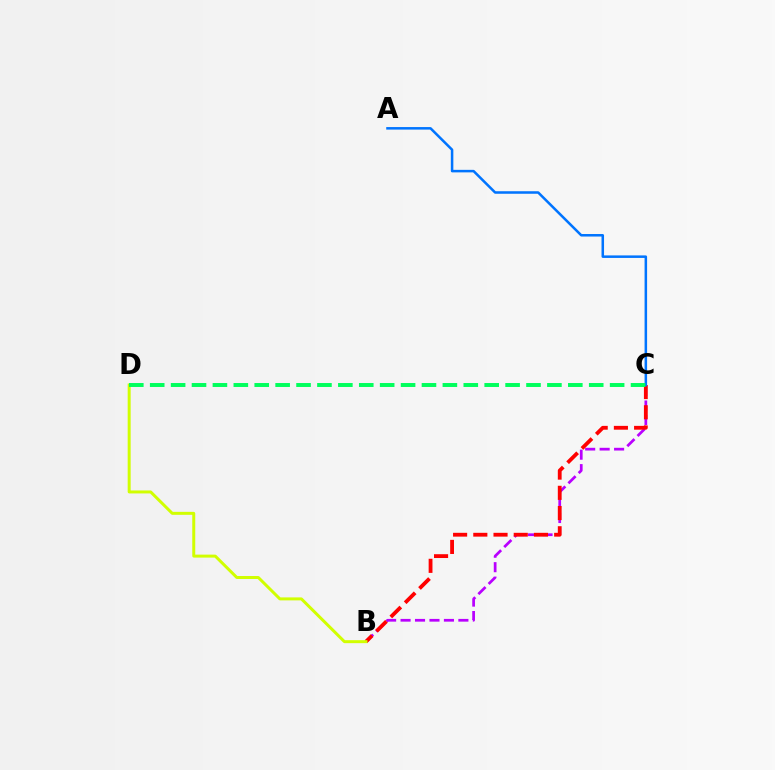{('B', 'C'): [{'color': '#b900ff', 'line_style': 'dashed', 'thickness': 1.96}, {'color': '#ff0000', 'line_style': 'dashed', 'thickness': 2.75}], ('A', 'C'): [{'color': '#0074ff', 'line_style': 'solid', 'thickness': 1.82}], ('B', 'D'): [{'color': '#d1ff00', 'line_style': 'solid', 'thickness': 2.15}], ('C', 'D'): [{'color': '#00ff5c', 'line_style': 'dashed', 'thickness': 2.84}]}